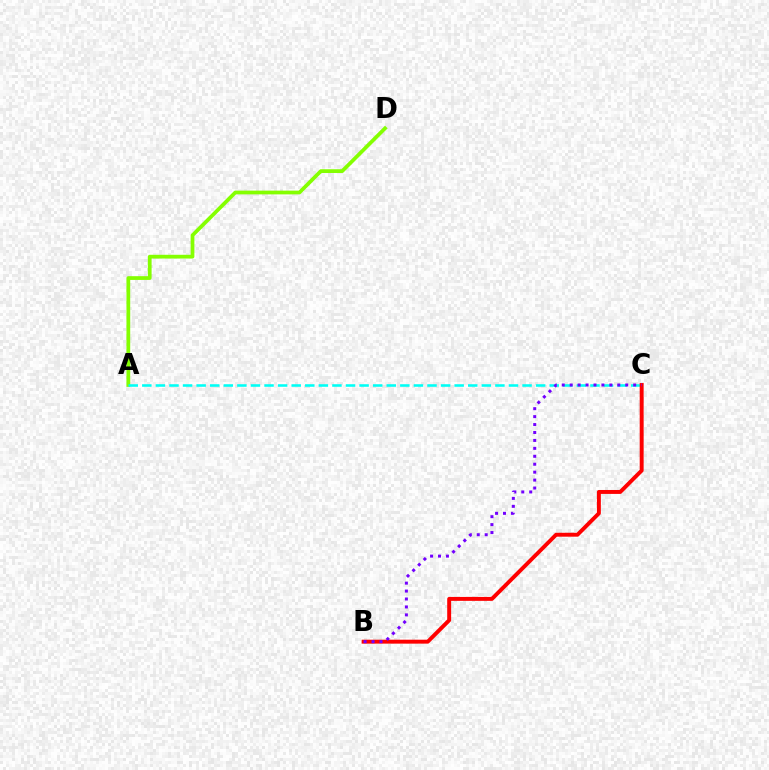{('A', 'D'): [{'color': '#84ff00', 'line_style': 'solid', 'thickness': 2.7}], ('A', 'C'): [{'color': '#00fff6', 'line_style': 'dashed', 'thickness': 1.84}], ('B', 'C'): [{'color': '#ff0000', 'line_style': 'solid', 'thickness': 2.83}, {'color': '#7200ff', 'line_style': 'dotted', 'thickness': 2.16}]}